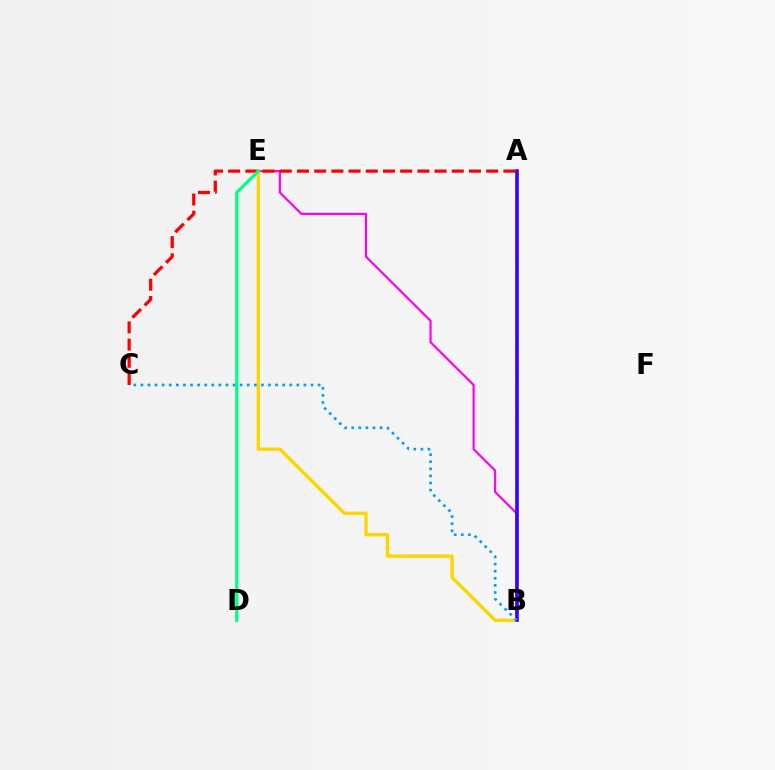{('B', 'E'): [{'color': '#ff00ed', 'line_style': 'solid', 'thickness': 1.56}, {'color': '#ffd500', 'line_style': 'solid', 'thickness': 2.44}], ('A', 'C'): [{'color': '#ff0000', 'line_style': 'dashed', 'thickness': 2.34}], ('A', 'B'): [{'color': '#4fff00', 'line_style': 'dotted', 'thickness': 1.78}, {'color': '#3700ff', 'line_style': 'solid', 'thickness': 2.57}], ('D', 'E'): [{'color': '#00ff86', 'line_style': 'solid', 'thickness': 2.33}], ('B', 'C'): [{'color': '#009eff', 'line_style': 'dotted', 'thickness': 1.93}]}